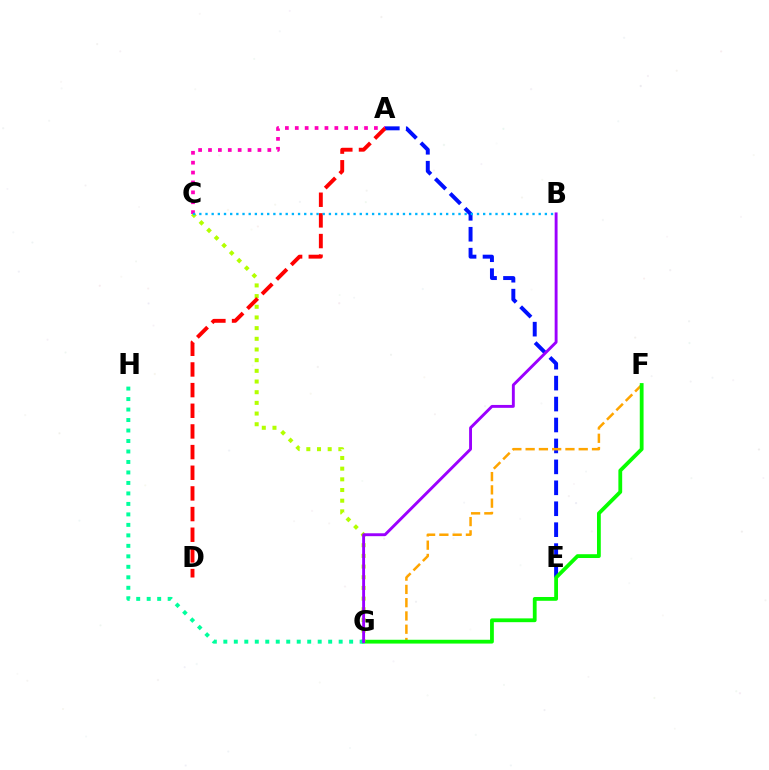{('A', 'E'): [{'color': '#0010ff', 'line_style': 'dashed', 'thickness': 2.84}], ('F', 'G'): [{'color': '#ffa500', 'line_style': 'dashed', 'thickness': 1.8}, {'color': '#08ff00', 'line_style': 'solid', 'thickness': 2.73}], ('C', 'G'): [{'color': '#b3ff00', 'line_style': 'dotted', 'thickness': 2.9}], ('G', 'H'): [{'color': '#00ff9d', 'line_style': 'dotted', 'thickness': 2.85}], ('A', 'C'): [{'color': '#ff00bd', 'line_style': 'dotted', 'thickness': 2.69}], ('A', 'D'): [{'color': '#ff0000', 'line_style': 'dashed', 'thickness': 2.81}], ('B', 'C'): [{'color': '#00b5ff', 'line_style': 'dotted', 'thickness': 1.68}], ('B', 'G'): [{'color': '#9b00ff', 'line_style': 'solid', 'thickness': 2.08}]}